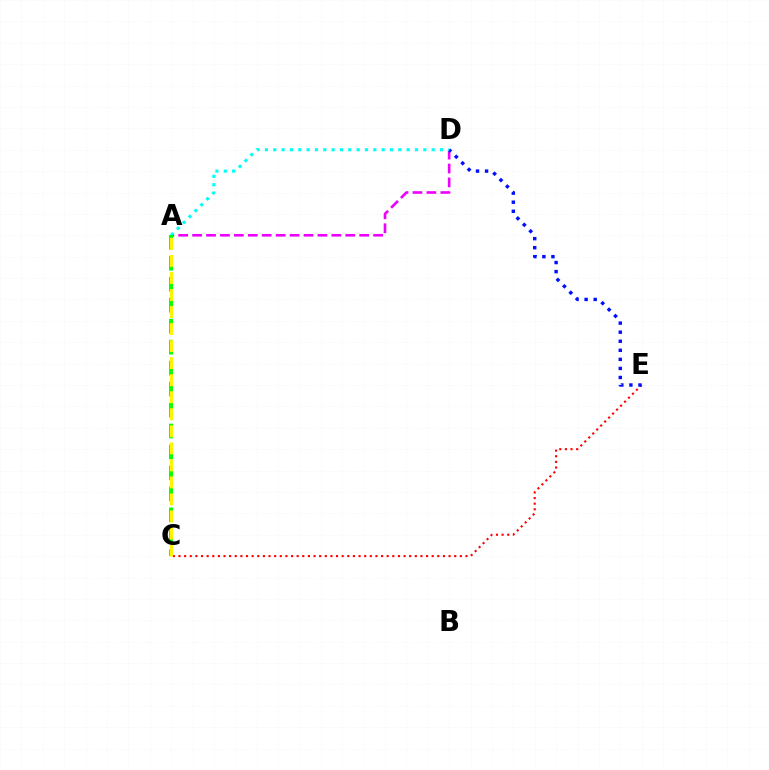{('A', 'D'): [{'color': '#ee00ff', 'line_style': 'dashed', 'thickness': 1.89}, {'color': '#00fff6', 'line_style': 'dotted', 'thickness': 2.26}], ('C', 'E'): [{'color': '#ff0000', 'line_style': 'dotted', 'thickness': 1.53}], ('D', 'E'): [{'color': '#0010ff', 'line_style': 'dotted', 'thickness': 2.46}], ('A', 'C'): [{'color': '#08ff00', 'line_style': 'dashed', 'thickness': 2.85}, {'color': '#fcf500', 'line_style': 'dashed', 'thickness': 2.31}]}